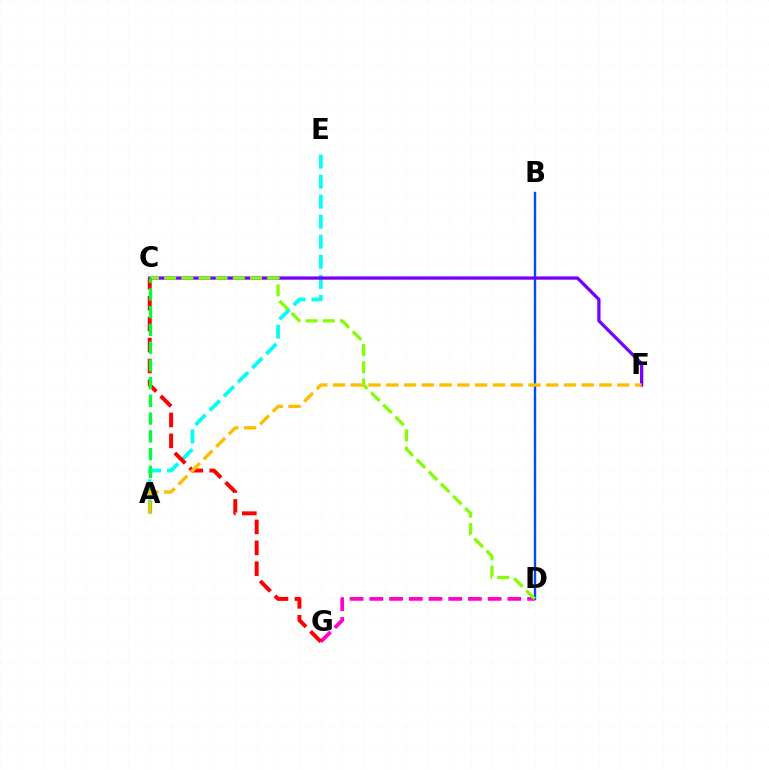{('D', 'G'): [{'color': '#ff00cf', 'line_style': 'dashed', 'thickness': 2.68}], ('B', 'D'): [{'color': '#004bff', 'line_style': 'solid', 'thickness': 1.73}], ('A', 'E'): [{'color': '#00fff6', 'line_style': 'dashed', 'thickness': 2.72}], ('C', 'F'): [{'color': '#7200ff', 'line_style': 'solid', 'thickness': 2.34}], ('C', 'D'): [{'color': '#84ff00', 'line_style': 'dashed', 'thickness': 2.33}], ('C', 'G'): [{'color': '#ff0000', 'line_style': 'dashed', 'thickness': 2.84}], ('A', 'C'): [{'color': '#00ff39', 'line_style': 'dashed', 'thickness': 2.41}], ('A', 'F'): [{'color': '#ffbd00', 'line_style': 'dashed', 'thickness': 2.41}]}